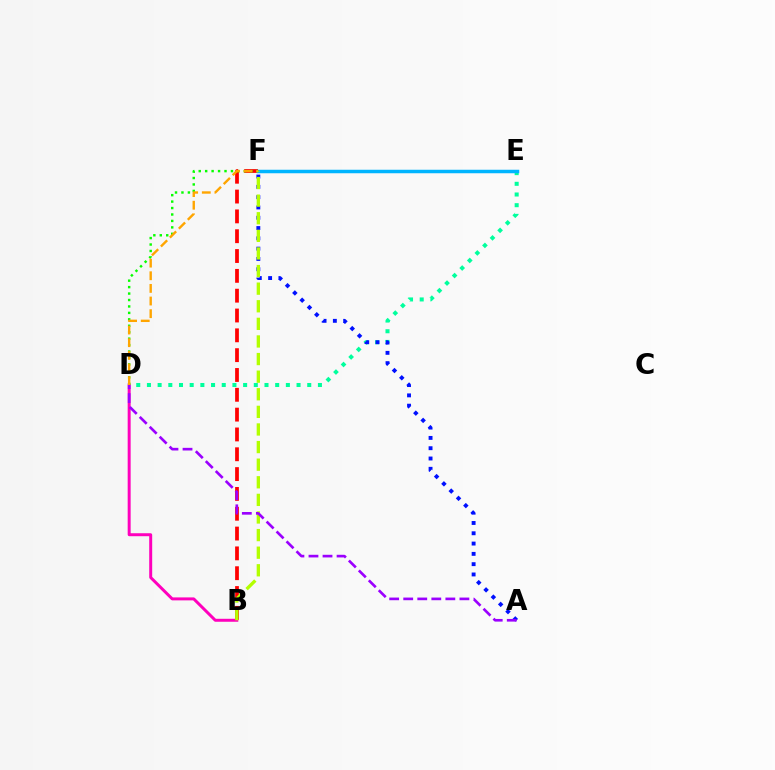{('B', 'D'): [{'color': '#ff00bd', 'line_style': 'solid', 'thickness': 2.14}], ('D', 'E'): [{'color': '#00ff9d', 'line_style': 'dotted', 'thickness': 2.9}], ('B', 'F'): [{'color': '#ff0000', 'line_style': 'dashed', 'thickness': 2.69}, {'color': '#b3ff00', 'line_style': 'dashed', 'thickness': 2.39}], ('E', 'F'): [{'color': '#00b5ff', 'line_style': 'solid', 'thickness': 2.52}], ('D', 'F'): [{'color': '#08ff00', 'line_style': 'dotted', 'thickness': 1.75}, {'color': '#ffa500', 'line_style': 'dashed', 'thickness': 1.72}], ('A', 'F'): [{'color': '#0010ff', 'line_style': 'dotted', 'thickness': 2.8}], ('A', 'D'): [{'color': '#9b00ff', 'line_style': 'dashed', 'thickness': 1.91}]}